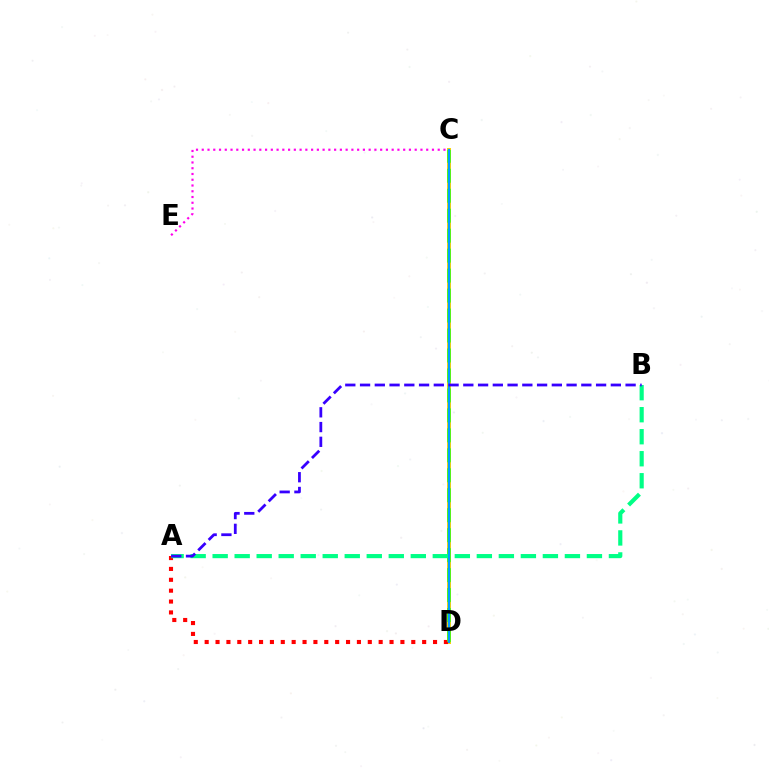{('C', 'E'): [{'color': '#ff00ed', 'line_style': 'dotted', 'thickness': 1.56}], ('C', 'D'): [{'color': '#ffd500', 'line_style': 'solid', 'thickness': 2.87}, {'color': '#4fff00', 'line_style': 'dashed', 'thickness': 2.71}, {'color': '#009eff', 'line_style': 'solid', 'thickness': 1.6}], ('A', 'D'): [{'color': '#ff0000', 'line_style': 'dotted', 'thickness': 2.95}], ('A', 'B'): [{'color': '#00ff86', 'line_style': 'dashed', 'thickness': 2.99}, {'color': '#3700ff', 'line_style': 'dashed', 'thickness': 2.0}]}